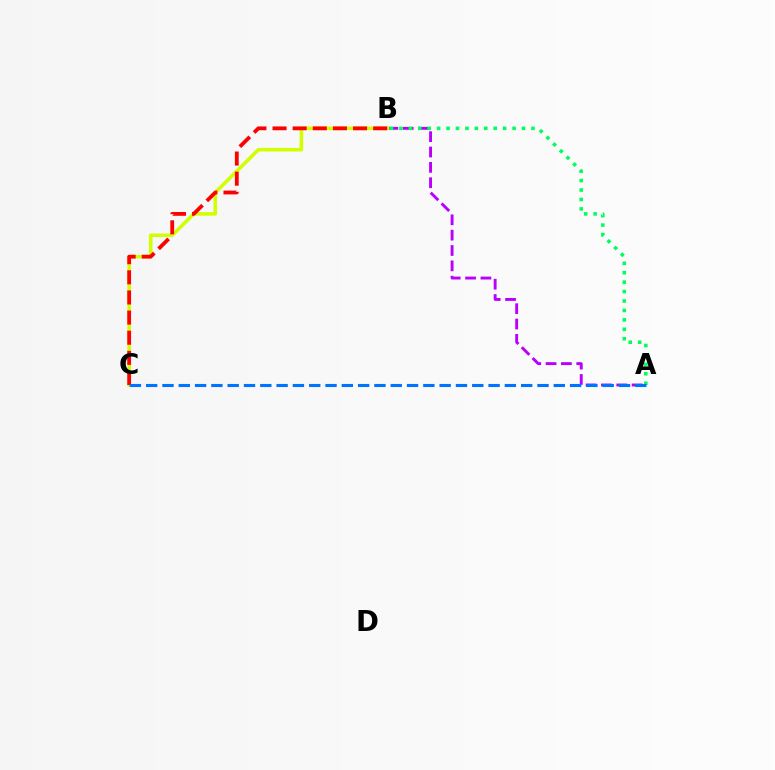{('A', 'B'): [{'color': '#b900ff', 'line_style': 'dashed', 'thickness': 2.08}, {'color': '#00ff5c', 'line_style': 'dotted', 'thickness': 2.56}], ('B', 'C'): [{'color': '#d1ff00', 'line_style': 'solid', 'thickness': 2.56}, {'color': '#ff0000', 'line_style': 'dashed', 'thickness': 2.73}], ('A', 'C'): [{'color': '#0074ff', 'line_style': 'dashed', 'thickness': 2.21}]}